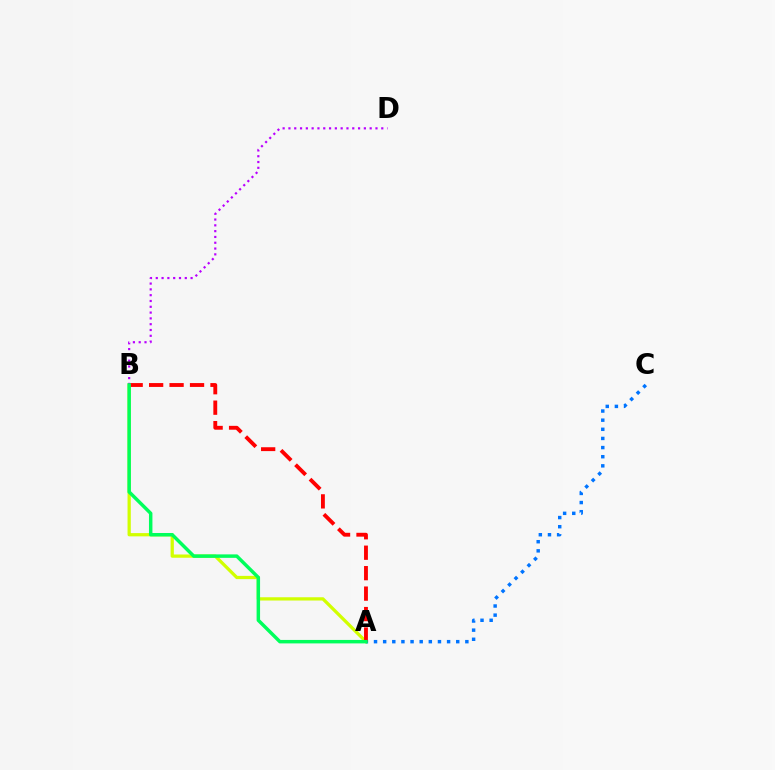{('A', 'B'): [{'color': '#d1ff00', 'line_style': 'solid', 'thickness': 2.34}, {'color': '#ff0000', 'line_style': 'dashed', 'thickness': 2.78}, {'color': '#00ff5c', 'line_style': 'solid', 'thickness': 2.49}], ('A', 'C'): [{'color': '#0074ff', 'line_style': 'dotted', 'thickness': 2.48}], ('B', 'D'): [{'color': '#b900ff', 'line_style': 'dotted', 'thickness': 1.58}]}